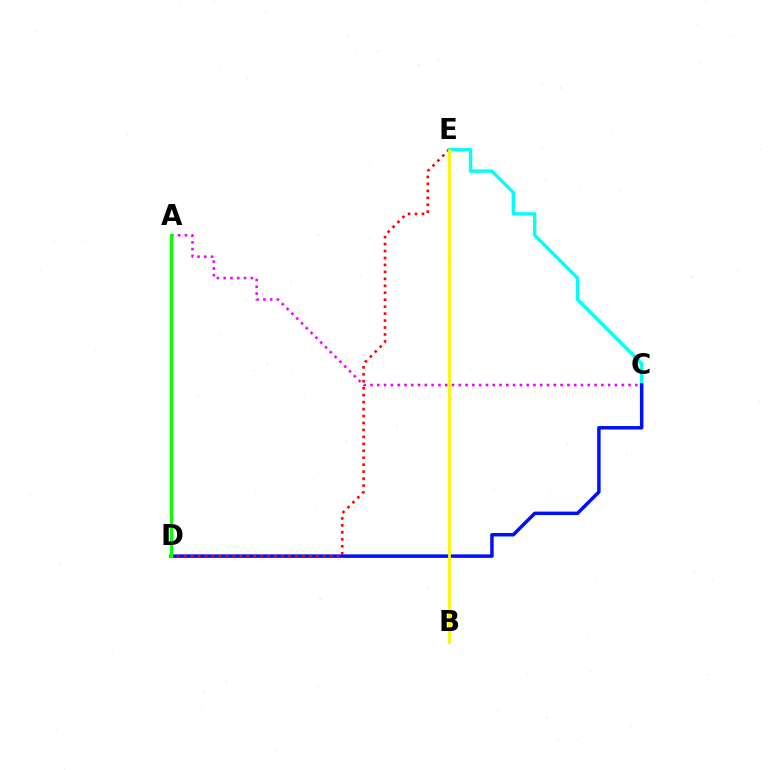{('C', 'E'): [{'color': '#00fff6', 'line_style': 'solid', 'thickness': 2.43}], ('C', 'D'): [{'color': '#0010ff', 'line_style': 'solid', 'thickness': 2.51}], ('D', 'E'): [{'color': '#ff0000', 'line_style': 'dotted', 'thickness': 1.89}], ('B', 'E'): [{'color': '#fcf500', 'line_style': 'solid', 'thickness': 2.0}], ('A', 'C'): [{'color': '#ee00ff', 'line_style': 'dotted', 'thickness': 1.84}], ('A', 'D'): [{'color': '#08ff00', 'line_style': 'solid', 'thickness': 2.28}]}